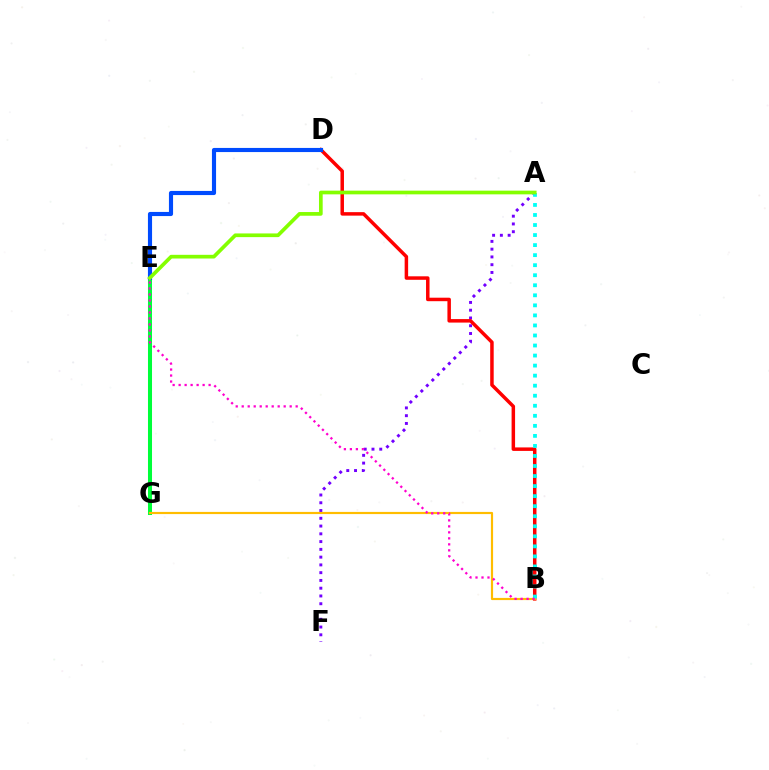{('A', 'F'): [{'color': '#7200ff', 'line_style': 'dotted', 'thickness': 2.11}], ('E', 'G'): [{'color': '#00ff39', 'line_style': 'solid', 'thickness': 2.9}], ('B', 'D'): [{'color': '#ff0000', 'line_style': 'solid', 'thickness': 2.51}], ('D', 'E'): [{'color': '#004bff', 'line_style': 'solid', 'thickness': 2.98}], ('B', 'G'): [{'color': '#ffbd00', 'line_style': 'solid', 'thickness': 1.57}], ('A', 'B'): [{'color': '#00fff6', 'line_style': 'dotted', 'thickness': 2.73}], ('B', 'E'): [{'color': '#ff00cf', 'line_style': 'dotted', 'thickness': 1.63}], ('A', 'E'): [{'color': '#84ff00', 'line_style': 'solid', 'thickness': 2.66}]}